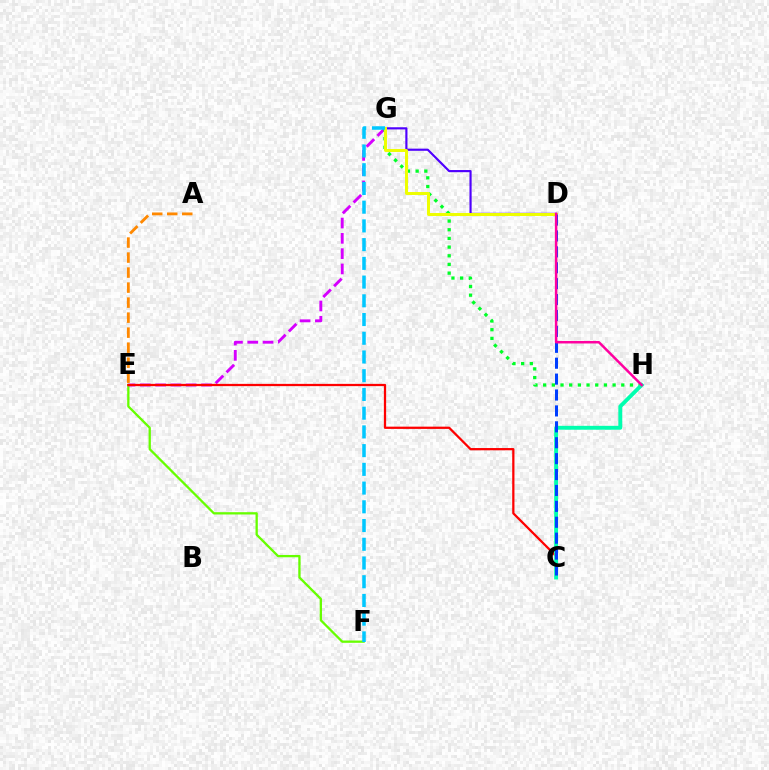{('E', 'F'): [{'color': '#66ff00', 'line_style': 'solid', 'thickness': 1.65}], ('D', 'G'): [{'color': '#4f00ff', 'line_style': 'solid', 'thickness': 1.55}, {'color': '#eeff00', 'line_style': 'solid', 'thickness': 2.14}], ('E', 'G'): [{'color': '#d600ff', 'line_style': 'dashed', 'thickness': 2.08}], ('C', 'E'): [{'color': '#ff0000', 'line_style': 'solid', 'thickness': 1.62}], ('G', 'H'): [{'color': '#00ff27', 'line_style': 'dotted', 'thickness': 2.36}], ('C', 'H'): [{'color': '#00ffaf', 'line_style': 'solid', 'thickness': 2.8}], ('F', 'G'): [{'color': '#00c7ff', 'line_style': 'dashed', 'thickness': 2.54}], ('C', 'D'): [{'color': '#003fff', 'line_style': 'dashed', 'thickness': 2.16}], ('D', 'H'): [{'color': '#ff00a0', 'line_style': 'solid', 'thickness': 1.8}], ('A', 'E'): [{'color': '#ff8800', 'line_style': 'dashed', 'thickness': 2.04}]}